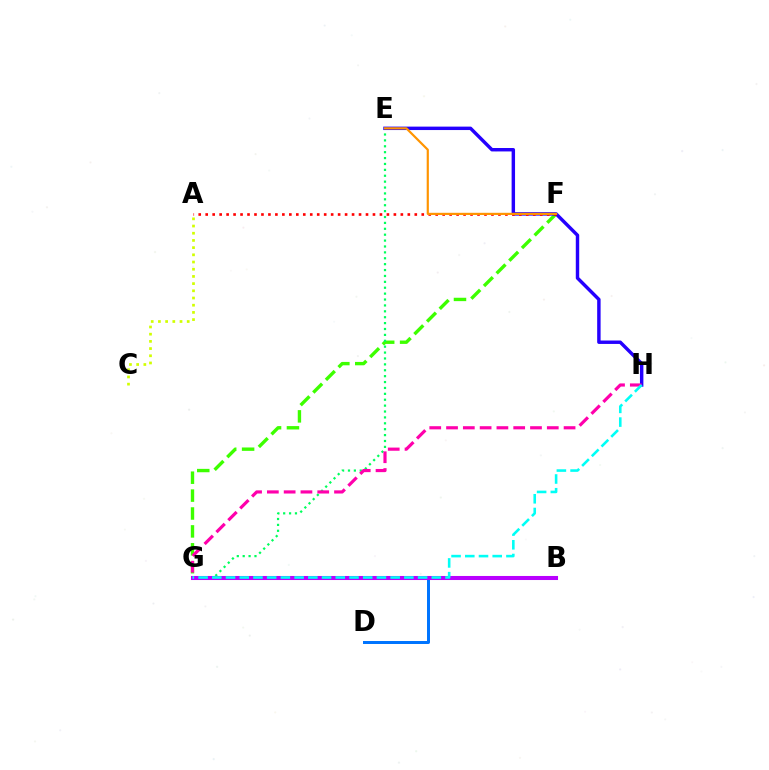{('F', 'G'): [{'color': '#3dff00', 'line_style': 'dashed', 'thickness': 2.43}], ('E', 'G'): [{'color': '#00ff5c', 'line_style': 'dotted', 'thickness': 1.6}], ('B', 'D'): [{'color': '#0074ff', 'line_style': 'solid', 'thickness': 2.15}], ('B', 'G'): [{'color': '#b900ff', 'line_style': 'solid', 'thickness': 2.92}], ('E', 'H'): [{'color': '#2500ff', 'line_style': 'solid', 'thickness': 2.47}], ('A', 'C'): [{'color': '#d1ff00', 'line_style': 'dotted', 'thickness': 1.96}], ('A', 'F'): [{'color': '#ff0000', 'line_style': 'dotted', 'thickness': 1.89}], ('G', 'H'): [{'color': '#ff00ac', 'line_style': 'dashed', 'thickness': 2.28}, {'color': '#00fff6', 'line_style': 'dashed', 'thickness': 1.86}], ('E', 'F'): [{'color': '#ff9400', 'line_style': 'solid', 'thickness': 1.57}]}